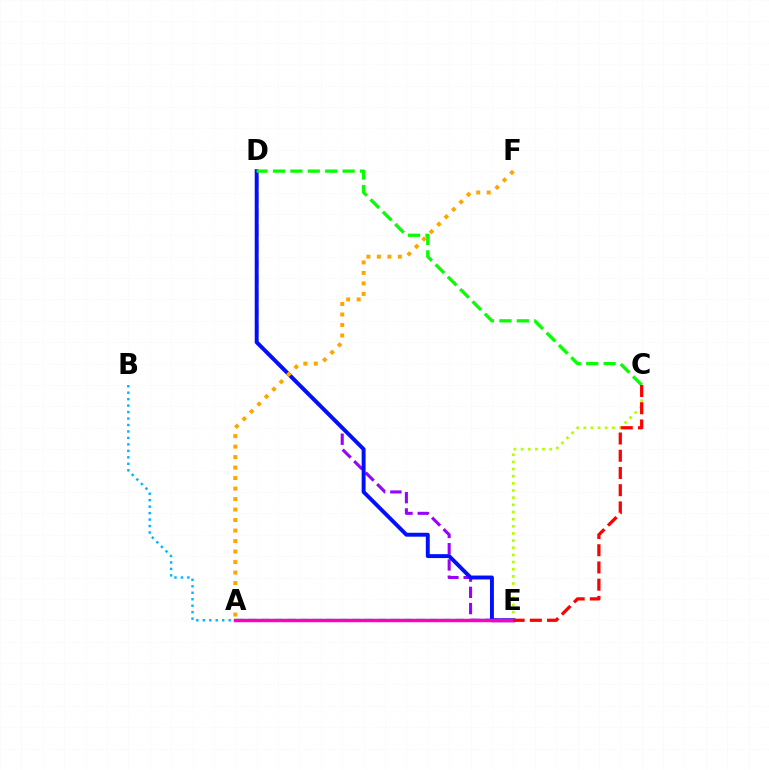{('A', 'E'): [{'color': '#00ff9d', 'line_style': 'dashed', 'thickness': 1.76}, {'color': '#ff00bd', 'line_style': 'solid', 'thickness': 2.48}], ('D', 'E'): [{'color': '#9b00ff', 'line_style': 'dashed', 'thickness': 2.21}, {'color': '#0010ff', 'line_style': 'solid', 'thickness': 2.82}], ('A', 'B'): [{'color': '#00b5ff', 'line_style': 'dotted', 'thickness': 1.76}], ('C', 'E'): [{'color': '#b3ff00', 'line_style': 'dotted', 'thickness': 1.94}, {'color': '#ff0000', 'line_style': 'dashed', 'thickness': 2.34}], ('C', 'D'): [{'color': '#08ff00', 'line_style': 'dashed', 'thickness': 2.37}], ('A', 'F'): [{'color': '#ffa500', 'line_style': 'dotted', 'thickness': 2.85}]}